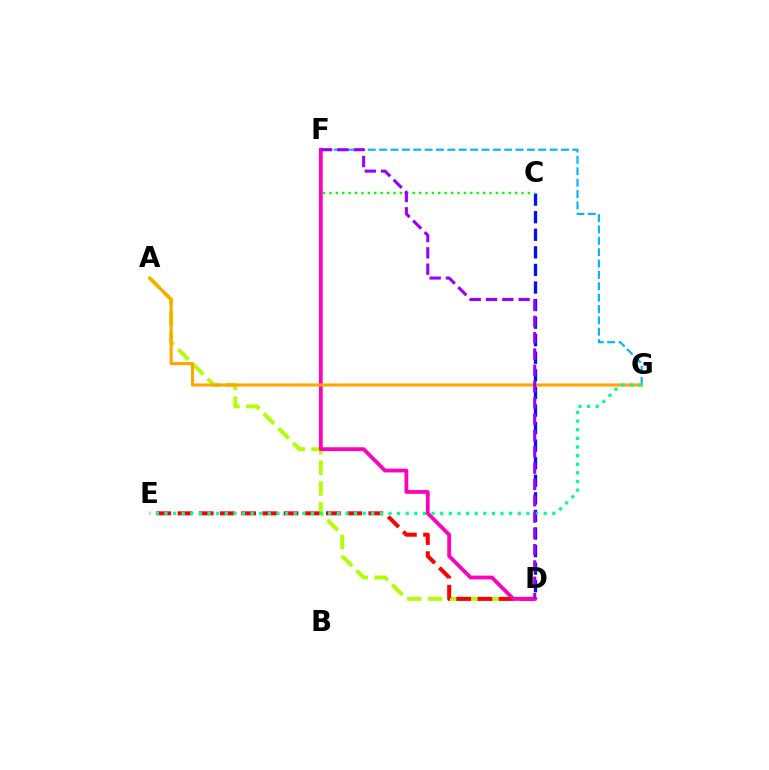{('A', 'D'): [{'color': '#b3ff00', 'line_style': 'dashed', 'thickness': 2.82}], ('C', 'D'): [{'color': '#0010ff', 'line_style': 'dashed', 'thickness': 2.39}], ('C', 'F'): [{'color': '#08ff00', 'line_style': 'dotted', 'thickness': 1.74}], ('F', 'G'): [{'color': '#00b5ff', 'line_style': 'dashed', 'thickness': 1.54}], ('D', 'E'): [{'color': '#ff0000', 'line_style': 'dashed', 'thickness': 2.88}], ('D', 'F'): [{'color': '#ff00bd', 'line_style': 'solid', 'thickness': 2.73}, {'color': '#9b00ff', 'line_style': 'dashed', 'thickness': 2.21}], ('A', 'G'): [{'color': '#ffa500', 'line_style': 'solid', 'thickness': 2.23}], ('E', 'G'): [{'color': '#00ff9d', 'line_style': 'dotted', 'thickness': 2.34}]}